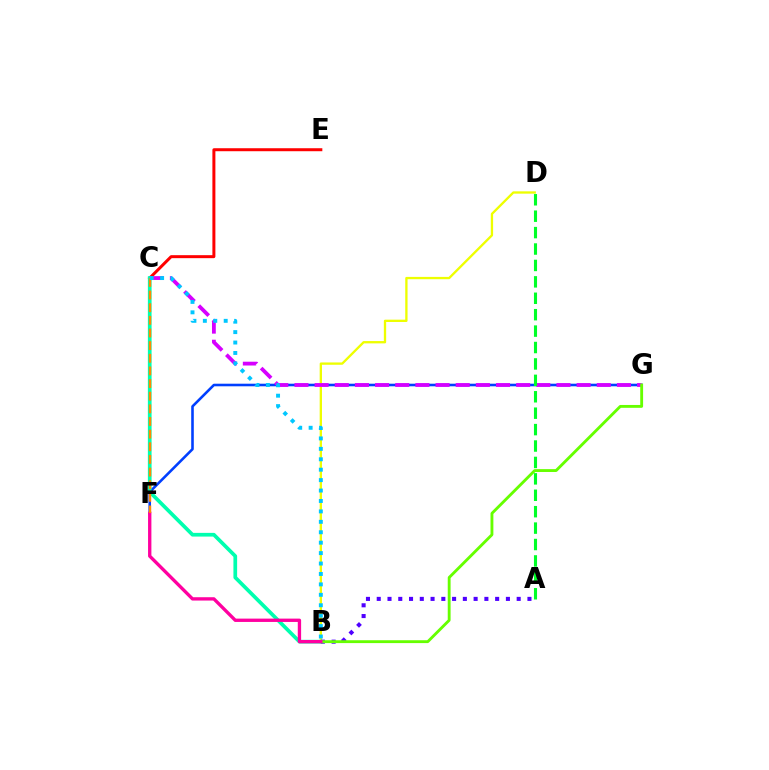{('F', 'G'): [{'color': '#003fff', 'line_style': 'solid', 'thickness': 1.86}], ('B', 'D'): [{'color': '#eeff00', 'line_style': 'solid', 'thickness': 1.67}], ('A', 'B'): [{'color': '#4f00ff', 'line_style': 'dotted', 'thickness': 2.92}], ('C', 'E'): [{'color': '#ff0000', 'line_style': 'solid', 'thickness': 2.16}], ('C', 'G'): [{'color': '#d600ff', 'line_style': 'dashed', 'thickness': 2.74}], ('B', 'C'): [{'color': '#00ffaf', 'line_style': 'solid', 'thickness': 2.67}, {'color': '#00c7ff', 'line_style': 'dotted', 'thickness': 2.83}], ('B', 'G'): [{'color': '#66ff00', 'line_style': 'solid', 'thickness': 2.06}], ('B', 'F'): [{'color': '#ff00a0', 'line_style': 'solid', 'thickness': 2.4}], ('C', 'F'): [{'color': '#ff8800', 'line_style': 'dashed', 'thickness': 1.72}], ('A', 'D'): [{'color': '#00ff27', 'line_style': 'dashed', 'thickness': 2.23}]}